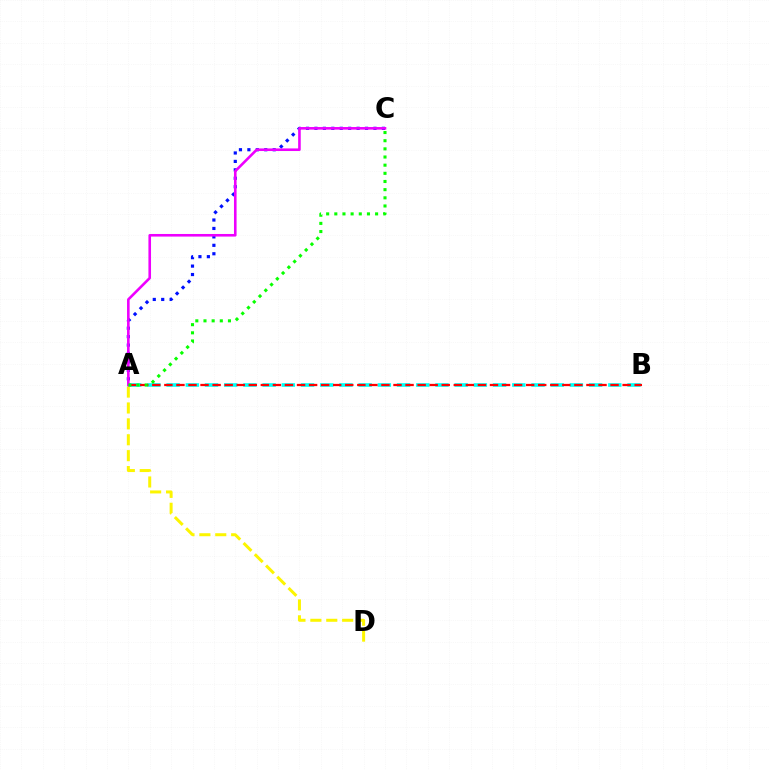{('A', 'B'): [{'color': '#00fff6', 'line_style': 'dashed', 'thickness': 2.61}, {'color': '#ff0000', 'line_style': 'dashed', 'thickness': 1.64}], ('A', 'D'): [{'color': '#fcf500', 'line_style': 'dashed', 'thickness': 2.16}], ('A', 'C'): [{'color': '#0010ff', 'line_style': 'dotted', 'thickness': 2.29}, {'color': '#ee00ff', 'line_style': 'solid', 'thickness': 1.88}, {'color': '#08ff00', 'line_style': 'dotted', 'thickness': 2.22}]}